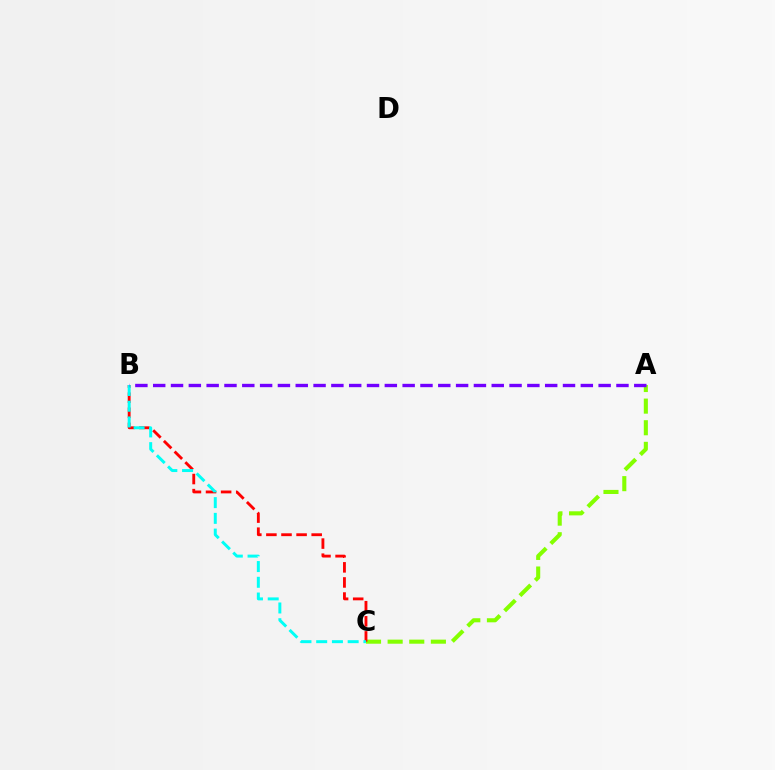{('A', 'C'): [{'color': '#84ff00', 'line_style': 'dashed', 'thickness': 2.94}], ('B', 'C'): [{'color': '#ff0000', 'line_style': 'dashed', 'thickness': 2.05}, {'color': '#00fff6', 'line_style': 'dashed', 'thickness': 2.14}], ('A', 'B'): [{'color': '#7200ff', 'line_style': 'dashed', 'thickness': 2.42}]}